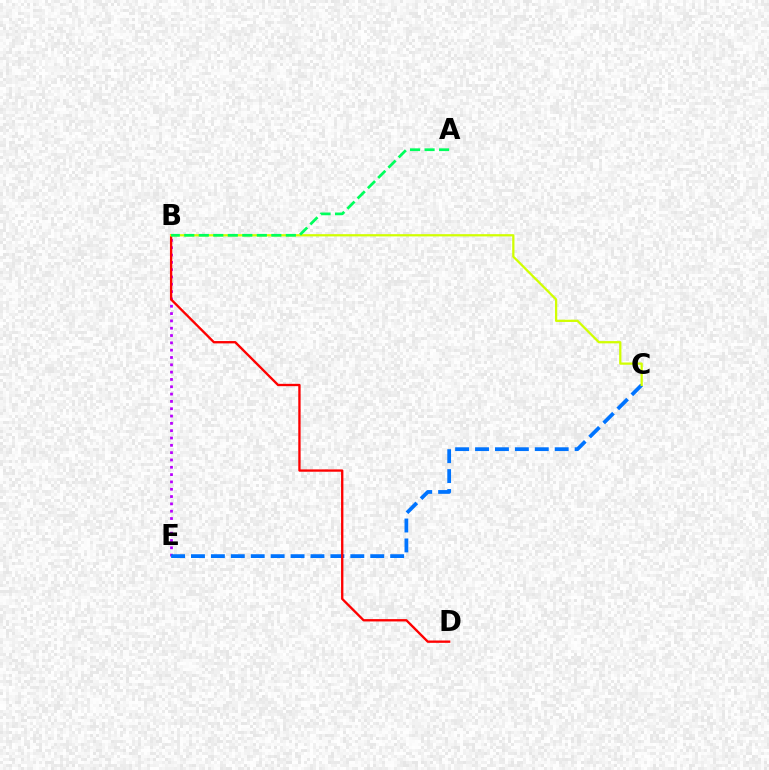{('B', 'E'): [{'color': '#b900ff', 'line_style': 'dotted', 'thickness': 1.99}], ('C', 'E'): [{'color': '#0074ff', 'line_style': 'dashed', 'thickness': 2.71}], ('B', 'D'): [{'color': '#ff0000', 'line_style': 'solid', 'thickness': 1.68}], ('B', 'C'): [{'color': '#d1ff00', 'line_style': 'solid', 'thickness': 1.63}], ('A', 'B'): [{'color': '#00ff5c', 'line_style': 'dashed', 'thickness': 1.97}]}